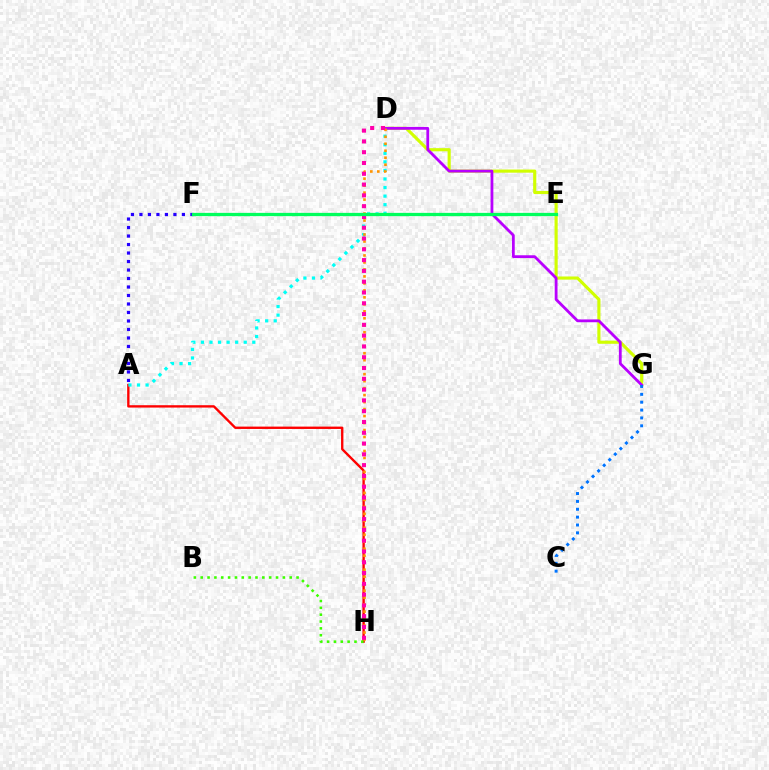{('A', 'H'): [{'color': '#ff0000', 'line_style': 'solid', 'thickness': 1.7}], ('A', 'D'): [{'color': '#00fff6', 'line_style': 'dotted', 'thickness': 2.33}], ('D', 'G'): [{'color': '#d1ff00', 'line_style': 'solid', 'thickness': 2.26}, {'color': '#b900ff', 'line_style': 'solid', 'thickness': 2.02}], ('D', 'H'): [{'color': '#ff9400', 'line_style': 'dotted', 'thickness': 1.9}, {'color': '#ff00ac', 'line_style': 'dotted', 'thickness': 2.93}], ('A', 'F'): [{'color': '#2500ff', 'line_style': 'dotted', 'thickness': 2.31}], ('E', 'F'): [{'color': '#00ff5c', 'line_style': 'solid', 'thickness': 2.35}], ('C', 'G'): [{'color': '#0074ff', 'line_style': 'dotted', 'thickness': 2.14}], ('B', 'H'): [{'color': '#3dff00', 'line_style': 'dotted', 'thickness': 1.86}]}